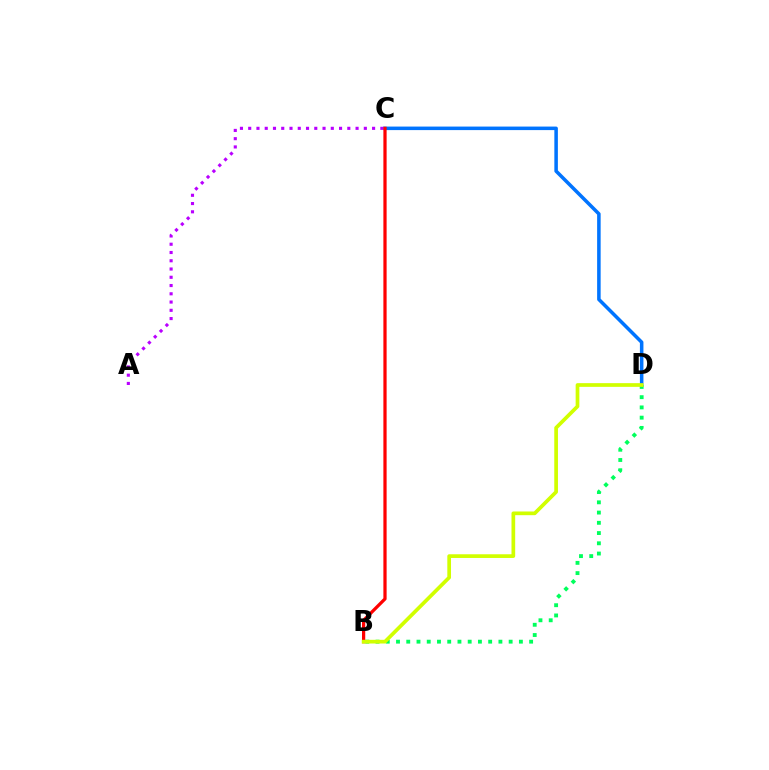{('C', 'D'): [{'color': '#0074ff', 'line_style': 'solid', 'thickness': 2.54}], ('B', 'D'): [{'color': '#00ff5c', 'line_style': 'dotted', 'thickness': 2.78}, {'color': '#d1ff00', 'line_style': 'solid', 'thickness': 2.66}], ('A', 'C'): [{'color': '#b900ff', 'line_style': 'dotted', 'thickness': 2.24}], ('B', 'C'): [{'color': '#ff0000', 'line_style': 'solid', 'thickness': 2.33}]}